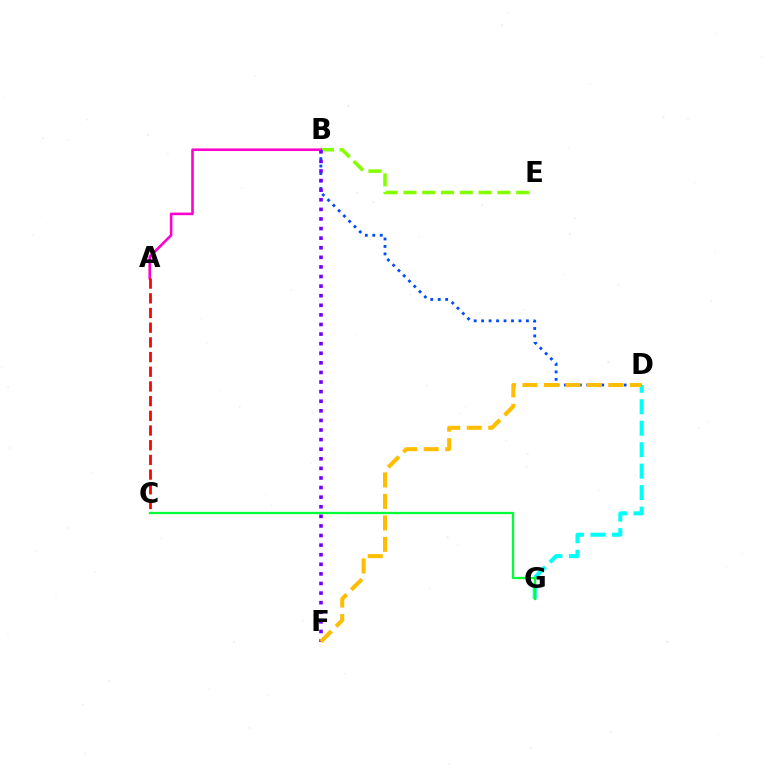{('D', 'G'): [{'color': '#00fff6', 'line_style': 'dashed', 'thickness': 2.92}], ('B', 'D'): [{'color': '#004bff', 'line_style': 'dotted', 'thickness': 2.03}], ('B', 'E'): [{'color': '#84ff00', 'line_style': 'dashed', 'thickness': 2.55}], ('A', 'B'): [{'color': '#ff00cf', 'line_style': 'solid', 'thickness': 1.86}], ('C', 'G'): [{'color': '#00ff39', 'line_style': 'solid', 'thickness': 1.66}], ('A', 'C'): [{'color': '#ff0000', 'line_style': 'dashed', 'thickness': 2.0}], ('B', 'F'): [{'color': '#7200ff', 'line_style': 'dotted', 'thickness': 2.61}], ('D', 'F'): [{'color': '#ffbd00', 'line_style': 'dashed', 'thickness': 2.92}]}